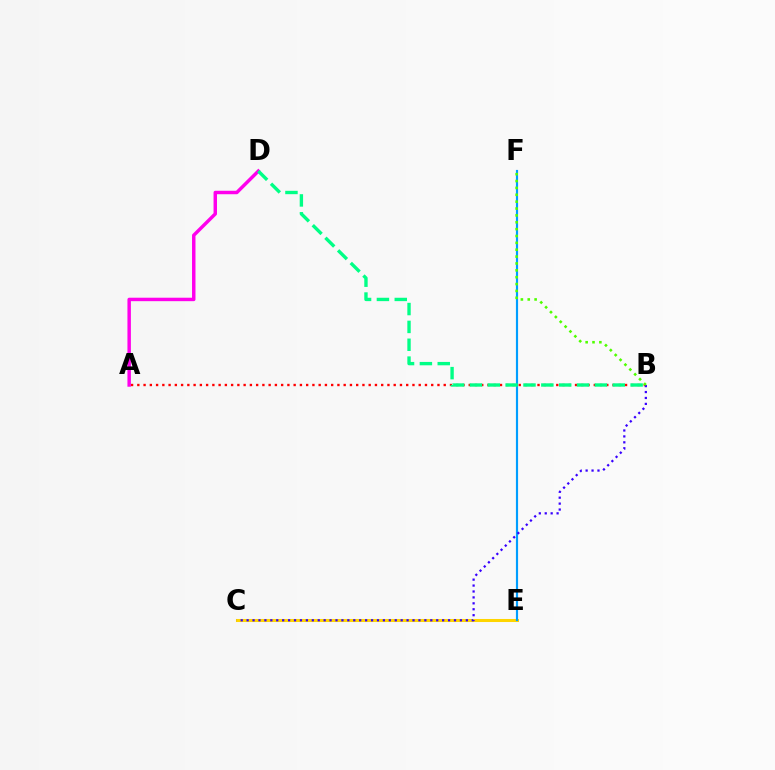{('A', 'D'): [{'color': '#ff00ed', 'line_style': 'solid', 'thickness': 2.49}], ('C', 'E'): [{'color': '#ffd500', 'line_style': 'solid', 'thickness': 2.19}], ('E', 'F'): [{'color': '#009eff', 'line_style': 'solid', 'thickness': 1.56}], ('A', 'B'): [{'color': '#ff0000', 'line_style': 'dotted', 'thickness': 1.7}], ('B', 'C'): [{'color': '#3700ff', 'line_style': 'dotted', 'thickness': 1.61}], ('B', 'D'): [{'color': '#00ff86', 'line_style': 'dashed', 'thickness': 2.43}], ('B', 'F'): [{'color': '#4fff00', 'line_style': 'dotted', 'thickness': 1.87}]}